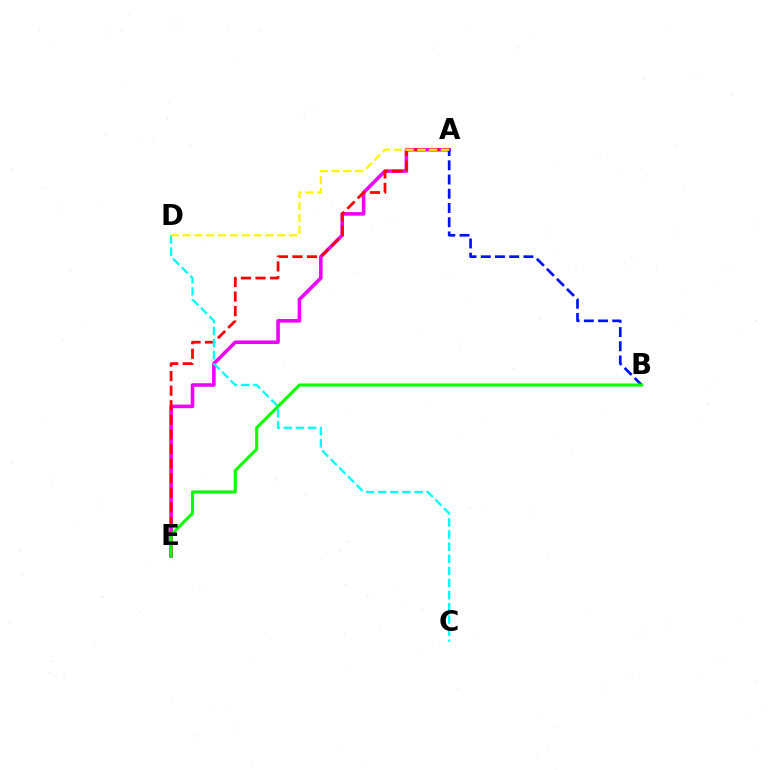{('A', 'E'): [{'color': '#ee00ff', 'line_style': 'solid', 'thickness': 2.57}, {'color': '#ff0000', 'line_style': 'dashed', 'thickness': 1.98}], ('A', 'B'): [{'color': '#0010ff', 'line_style': 'dashed', 'thickness': 1.93}], ('C', 'D'): [{'color': '#00fff6', 'line_style': 'dashed', 'thickness': 1.65}], ('A', 'D'): [{'color': '#fcf500', 'line_style': 'dashed', 'thickness': 1.61}], ('B', 'E'): [{'color': '#08ff00', 'line_style': 'solid', 'thickness': 2.21}]}